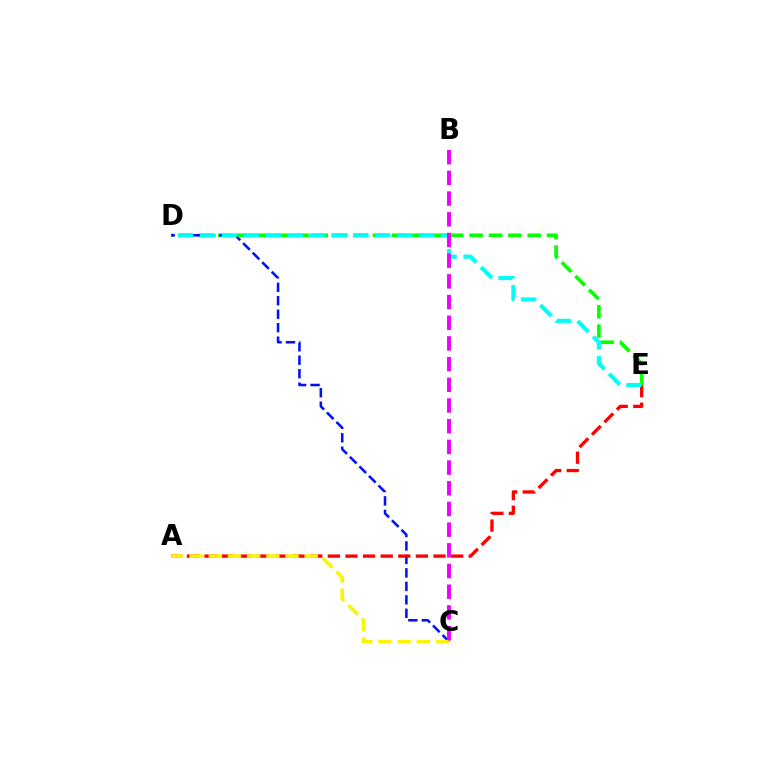{('D', 'E'): [{'color': '#08ff00', 'line_style': 'dashed', 'thickness': 2.63}, {'color': '#00fff6', 'line_style': 'dashed', 'thickness': 2.98}], ('C', 'D'): [{'color': '#0010ff', 'line_style': 'dashed', 'thickness': 1.83}], ('A', 'E'): [{'color': '#ff0000', 'line_style': 'dashed', 'thickness': 2.39}], ('A', 'C'): [{'color': '#fcf500', 'line_style': 'dashed', 'thickness': 2.61}], ('B', 'C'): [{'color': '#ee00ff', 'line_style': 'dashed', 'thickness': 2.81}]}